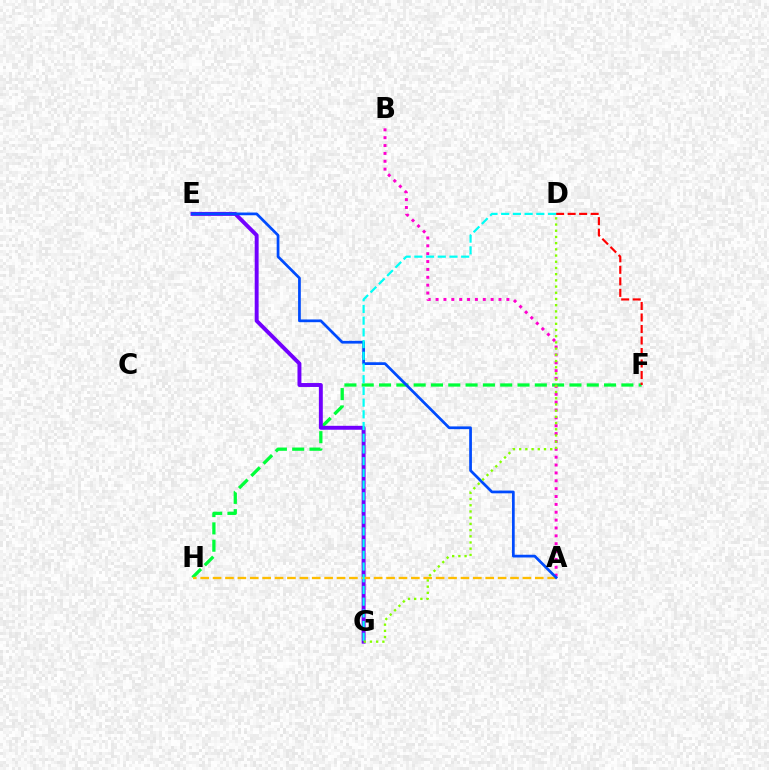{('F', 'H'): [{'color': '#00ff39', 'line_style': 'dashed', 'thickness': 2.35}], ('E', 'G'): [{'color': '#7200ff', 'line_style': 'solid', 'thickness': 2.83}], ('A', 'H'): [{'color': '#ffbd00', 'line_style': 'dashed', 'thickness': 1.68}], ('D', 'F'): [{'color': '#ff0000', 'line_style': 'dashed', 'thickness': 1.56}], ('A', 'B'): [{'color': '#ff00cf', 'line_style': 'dotted', 'thickness': 2.14}], ('A', 'E'): [{'color': '#004bff', 'line_style': 'solid', 'thickness': 1.97}], ('D', 'G'): [{'color': '#00fff6', 'line_style': 'dashed', 'thickness': 1.59}, {'color': '#84ff00', 'line_style': 'dotted', 'thickness': 1.69}]}